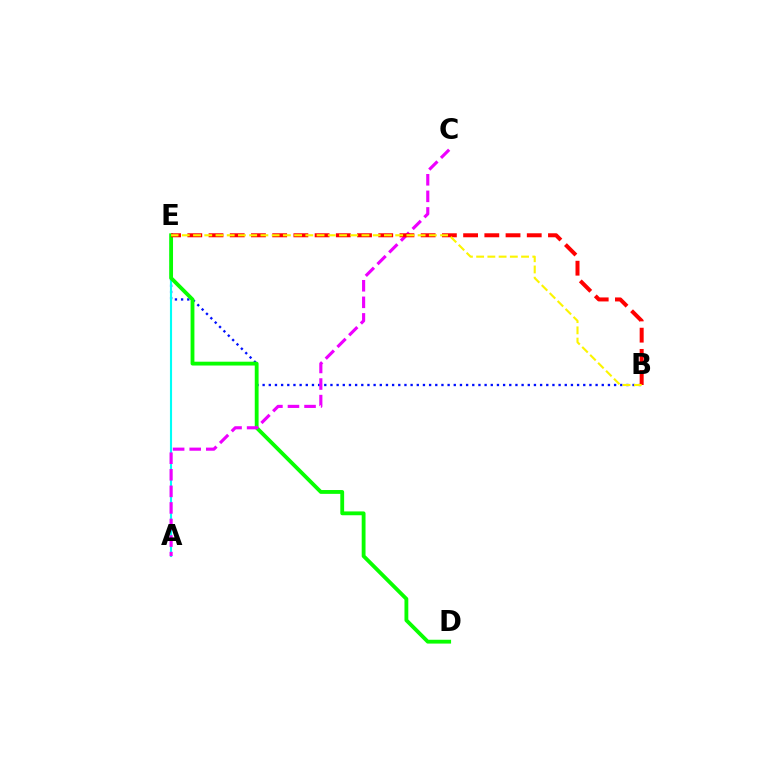{('B', 'E'): [{'color': '#0010ff', 'line_style': 'dotted', 'thickness': 1.68}, {'color': '#ff0000', 'line_style': 'dashed', 'thickness': 2.88}, {'color': '#fcf500', 'line_style': 'dashed', 'thickness': 1.53}], ('A', 'E'): [{'color': '#00fff6', 'line_style': 'solid', 'thickness': 1.53}], ('D', 'E'): [{'color': '#08ff00', 'line_style': 'solid', 'thickness': 2.76}], ('A', 'C'): [{'color': '#ee00ff', 'line_style': 'dashed', 'thickness': 2.25}]}